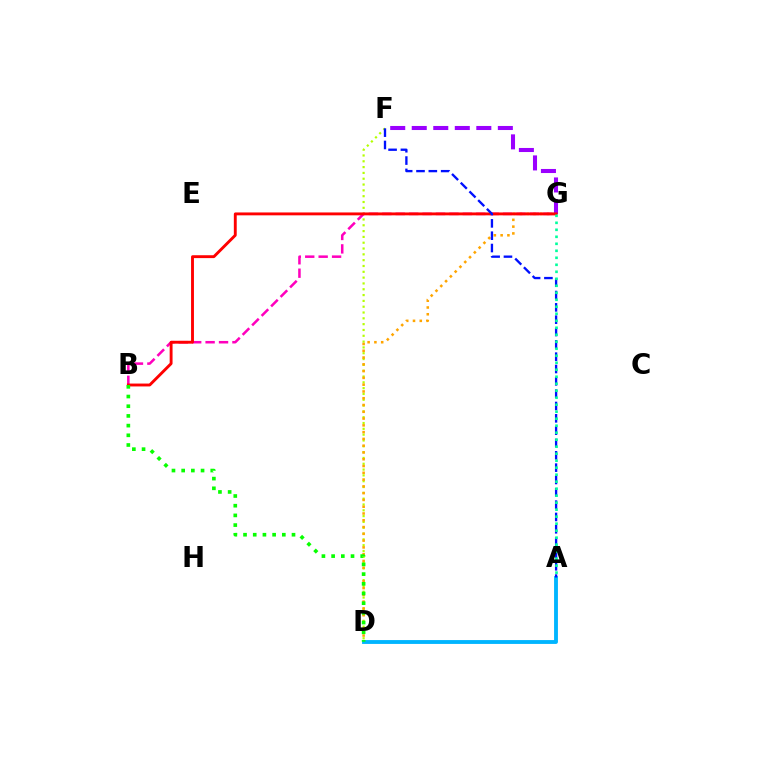{('D', 'F'): [{'color': '#b3ff00', 'line_style': 'dotted', 'thickness': 1.58}], ('D', 'G'): [{'color': '#ffa500', 'line_style': 'dotted', 'thickness': 1.84}], ('F', 'G'): [{'color': '#9b00ff', 'line_style': 'dashed', 'thickness': 2.92}], ('A', 'D'): [{'color': '#00b5ff', 'line_style': 'solid', 'thickness': 2.78}], ('B', 'G'): [{'color': '#ff00bd', 'line_style': 'dashed', 'thickness': 1.82}, {'color': '#ff0000', 'line_style': 'solid', 'thickness': 2.07}], ('B', 'D'): [{'color': '#08ff00', 'line_style': 'dotted', 'thickness': 2.63}], ('A', 'F'): [{'color': '#0010ff', 'line_style': 'dashed', 'thickness': 1.67}], ('A', 'G'): [{'color': '#00ff9d', 'line_style': 'dotted', 'thickness': 1.9}]}